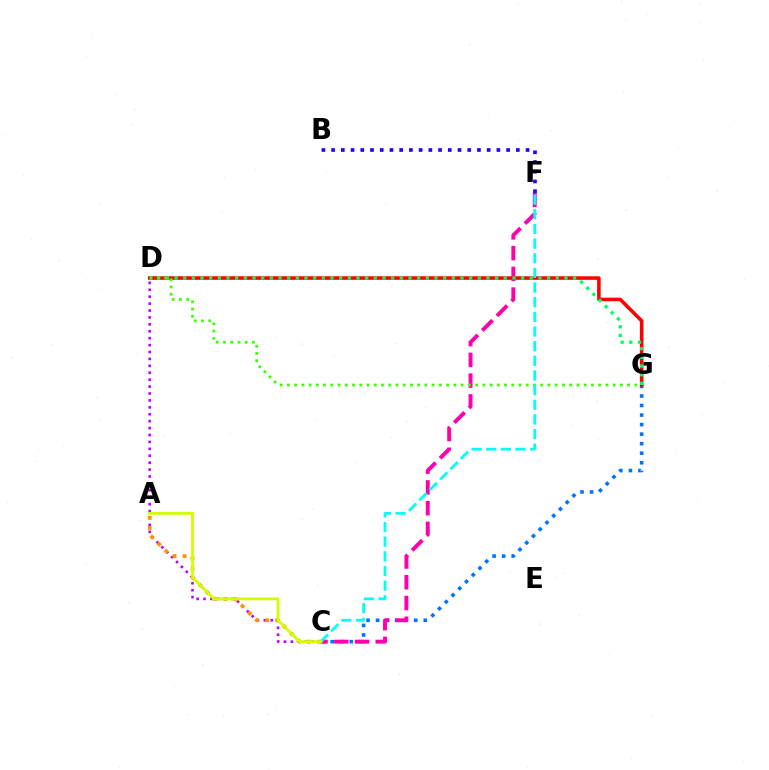{('C', 'G'): [{'color': '#0074ff', 'line_style': 'dotted', 'thickness': 2.59}], ('C', 'F'): [{'color': '#ff00ac', 'line_style': 'dashed', 'thickness': 2.82}, {'color': '#00fff6', 'line_style': 'dashed', 'thickness': 1.99}], ('D', 'G'): [{'color': '#ff0000', 'line_style': 'solid', 'thickness': 2.56}, {'color': '#00ff5c', 'line_style': 'dotted', 'thickness': 2.35}, {'color': '#3dff00', 'line_style': 'dotted', 'thickness': 1.97}], ('C', 'D'): [{'color': '#b900ff', 'line_style': 'dotted', 'thickness': 1.88}], ('A', 'C'): [{'color': '#ff9400', 'line_style': 'dotted', 'thickness': 2.75}, {'color': '#d1ff00', 'line_style': 'solid', 'thickness': 2.03}], ('B', 'F'): [{'color': '#2500ff', 'line_style': 'dotted', 'thickness': 2.64}]}